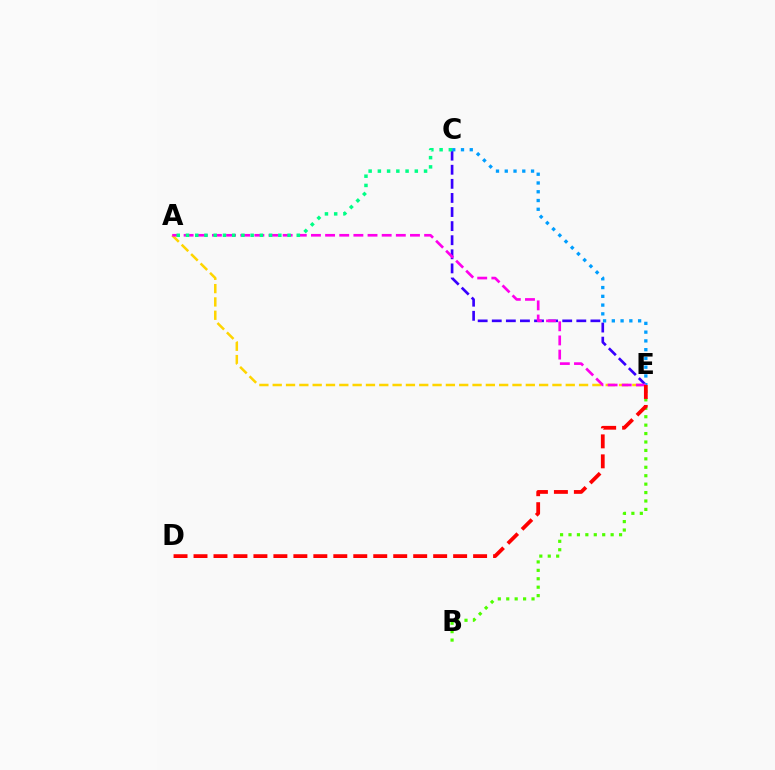{('A', 'E'): [{'color': '#ffd500', 'line_style': 'dashed', 'thickness': 1.81}, {'color': '#ff00ed', 'line_style': 'dashed', 'thickness': 1.92}], ('B', 'E'): [{'color': '#4fff00', 'line_style': 'dotted', 'thickness': 2.29}], ('C', 'E'): [{'color': '#3700ff', 'line_style': 'dashed', 'thickness': 1.91}, {'color': '#009eff', 'line_style': 'dotted', 'thickness': 2.38}], ('A', 'C'): [{'color': '#00ff86', 'line_style': 'dotted', 'thickness': 2.51}], ('D', 'E'): [{'color': '#ff0000', 'line_style': 'dashed', 'thickness': 2.71}]}